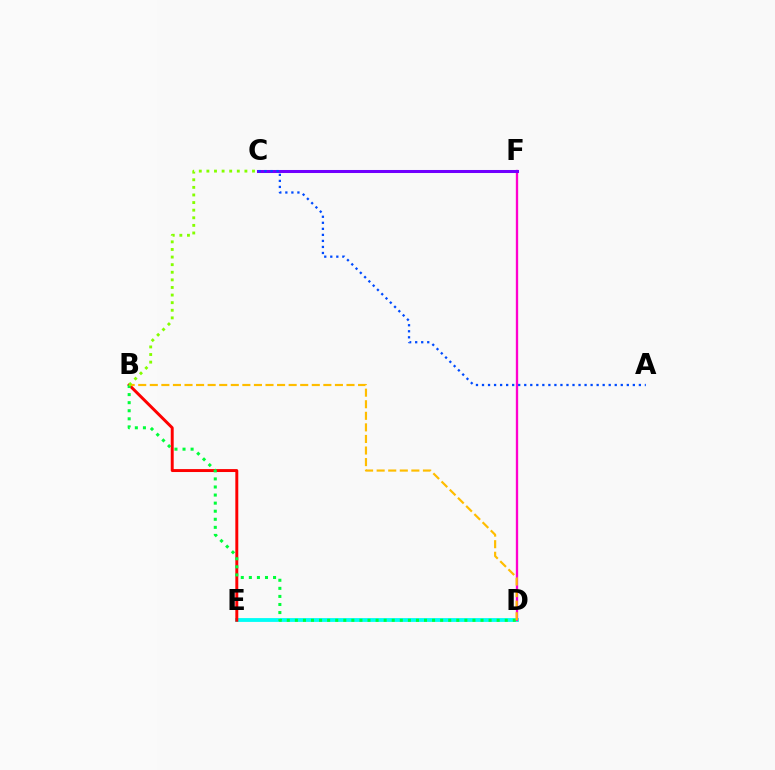{('D', 'E'): [{'color': '#00fff6', 'line_style': 'solid', 'thickness': 2.76}], ('B', 'E'): [{'color': '#ff0000', 'line_style': 'solid', 'thickness': 2.12}], ('D', 'F'): [{'color': '#ff00cf', 'line_style': 'solid', 'thickness': 1.67}], ('C', 'F'): [{'color': '#7200ff', 'line_style': 'solid', 'thickness': 2.18}], ('B', 'D'): [{'color': '#00ff39', 'line_style': 'dotted', 'thickness': 2.19}, {'color': '#ffbd00', 'line_style': 'dashed', 'thickness': 1.57}], ('A', 'C'): [{'color': '#004bff', 'line_style': 'dotted', 'thickness': 1.64}], ('B', 'C'): [{'color': '#84ff00', 'line_style': 'dotted', 'thickness': 2.07}]}